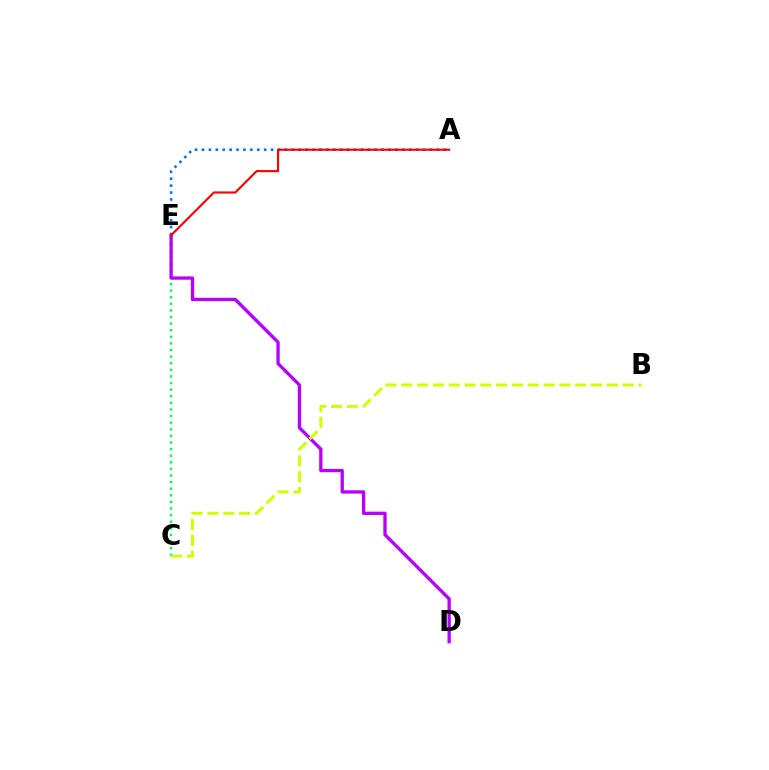{('C', 'E'): [{'color': '#00ff5c', 'line_style': 'dotted', 'thickness': 1.79}], ('D', 'E'): [{'color': '#b900ff', 'line_style': 'solid', 'thickness': 2.39}], ('B', 'C'): [{'color': '#d1ff00', 'line_style': 'dashed', 'thickness': 2.15}], ('A', 'E'): [{'color': '#0074ff', 'line_style': 'dotted', 'thickness': 1.88}, {'color': '#ff0000', 'line_style': 'solid', 'thickness': 1.54}]}